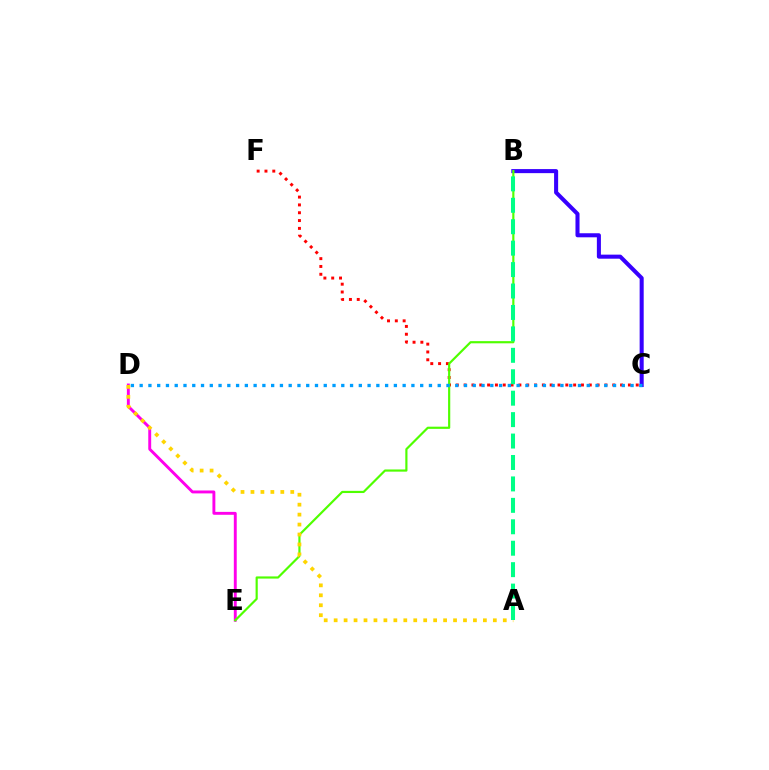{('D', 'E'): [{'color': '#ff00ed', 'line_style': 'solid', 'thickness': 2.09}], ('C', 'F'): [{'color': '#ff0000', 'line_style': 'dotted', 'thickness': 2.13}], ('B', 'C'): [{'color': '#3700ff', 'line_style': 'solid', 'thickness': 2.92}], ('B', 'E'): [{'color': '#4fff00', 'line_style': 'solid', 'thickness': 1.57}], ('A', 'D'): [{'color': '#ffd500', 'line_style': 'dotted', 'thickness': 2.7}], ('C', 'D'): [{'color': '#009eff', 'line_style': 'dotted', 'thickness': 2.38}], ('A', 'B'): [{'color': '#00ff86', 'line_style': 'dashed', 'thickness': 2.91}]}